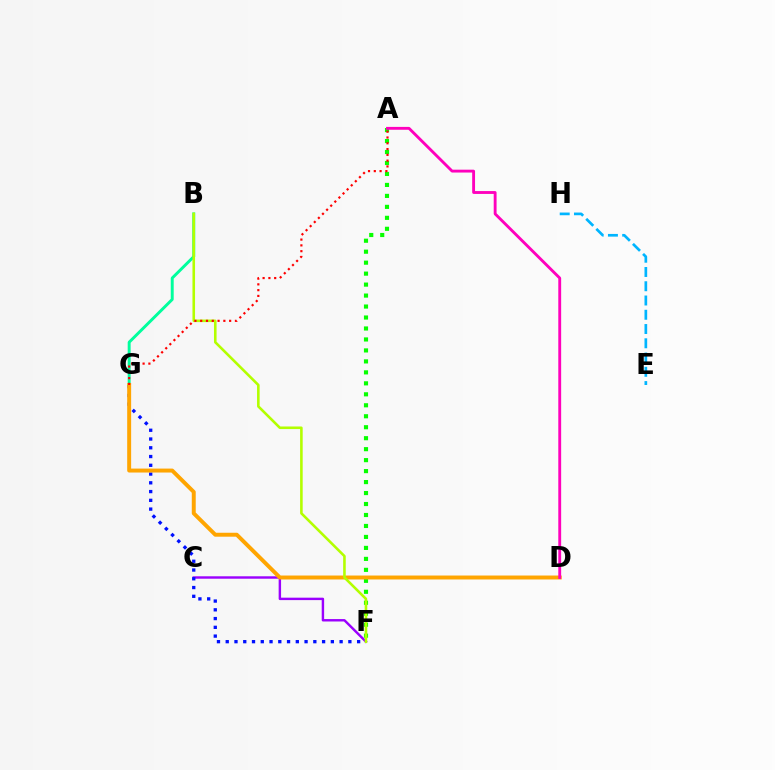{('E', 'H'): [{'color': '#00b5ff', 'line_style': 'dashed', 'thickness': 1.94}], ('A', 'F'): [{'color': '#08ff00', 'line_style': 'dotted', 'thickness': 2.98}], ('C', 'F'): [{'color': '#9b00ff', 'line_style': 'solid', 'thickness': 1.75}], ('B', 'G'): [{'color': '#00ff9d', 'line_style': 'solid', 'thickness': 2.12}], ('F', 'G'): [{'color': '#0010ff', 'line_style': 'dotted', 'thickness': 2.38}], ('D', 'G'): [{'color': '#ffa500', 'line_style': 'solid', 'thickness': 2.84}], ('B', 'F'): [{'color': '#b3ff00', 'line_style': 'solid', 'thickness': 1.86}], ('A', 'D'): [{'color': '#ff00bd', 'line_style': 'solid', 'thickness': 2.06}], ('A', 'G'): [{'color': '#ff0000', 'line_style': 'dotted', 'thickness': 1.57}]}